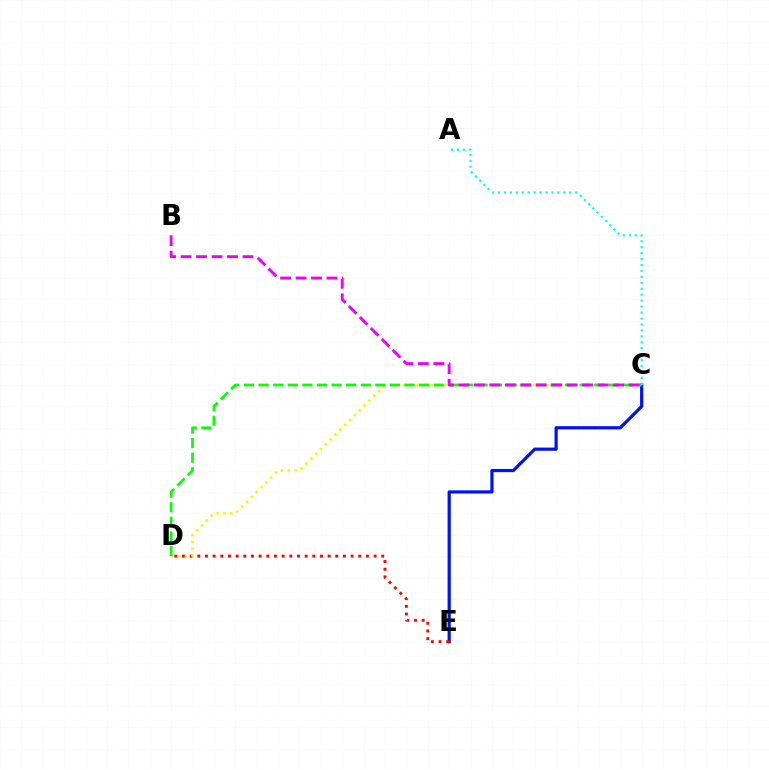{('C', 'E'): [{'color': '#0010ff', 'line_style': 'solid', 'thickness': 2.3}], ('D', 'E'): [{'color': '#ff0000', 'line_style': 'dotted', 'thickness': 2.08}], ('C', 'D'): [{'color': '#fcf500', 'line_style': 'dotted', 'thickness': 1.86}, {'color': '#08ff00', 'line_style': 'dashed', 'thickness': 1.98}], ('A', 'C'): [{'color': '#00fff6', 'line_style': 'dotted', 'thickness': 1.61}], ('B', 'C'): [{'color': '#ee00ff', 'line_style': 'dashed', 'thickness': 2.1}]}